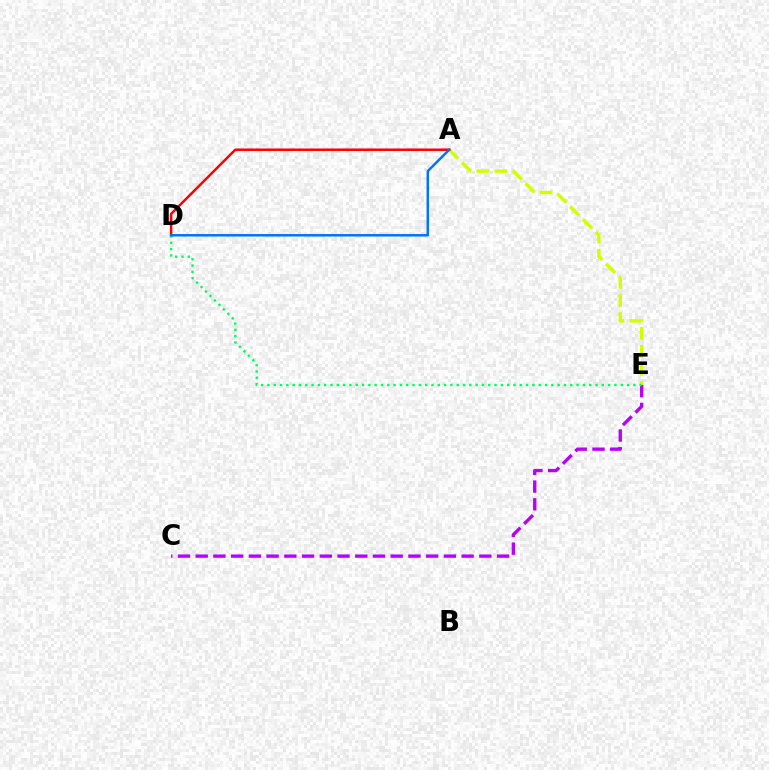{('A', 'E'): [{'color': '#d1ff00', 'line_style': 'dashed', 'thickness': 2.45}], ('A', 'D'): [{'color': '#ff0000', 'line_style': 'solid', 'thickness': 1.79}, {'color': '#0074ff', 'line_style': 'solid', 'thickness': 1.79}], ('C', 'E'): [{'color': '#b900ff', 'line_style': 'dashed', 'thickness': 2.41}], ('D', 'E'): [{'color': '#00ff5c', 'line_style': 'dotted', 'thickness': 1.71}]}